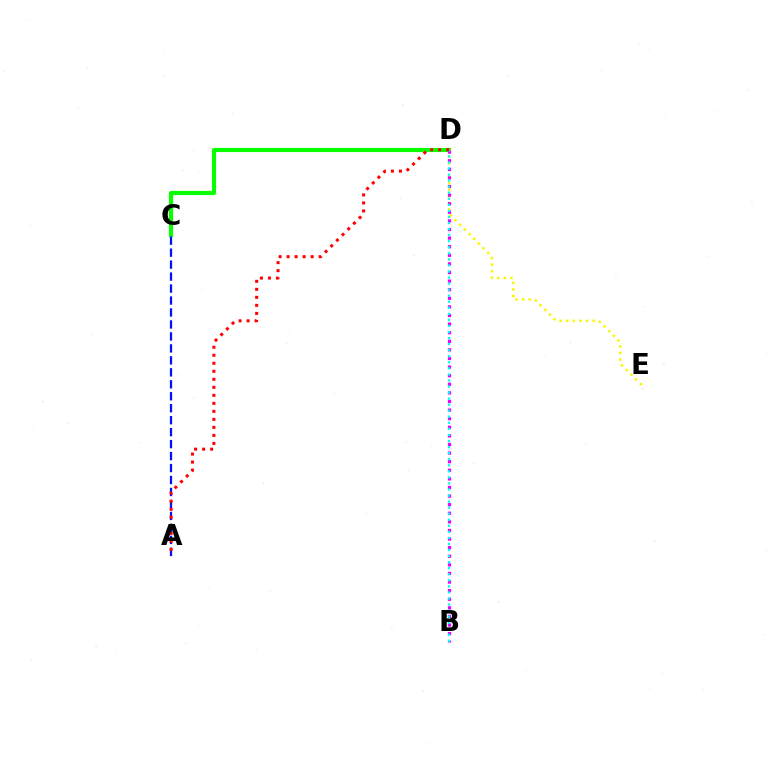{('C', 'D'): [{'color': '#08ff00', 'line_style': 'solid', 'thickness': 2.98}], ('D', 'E'): [{'color': '#fcf500', 'line_style': 'dotted', 'thickness': 1.8}], ('A', 'C'): [{'color': '#0010ff', 'line_style': 'dashed', 'thickness': 1.63}], ('B', 'D'): [{'color': '#ee00ff', 'line_style': 'dotted', 'thickness': 2.34}, {'color': '#00fff6', 'line_style': 'dotted', 'thickness': 1.65}], ('A', 'D'): [{'color': '#ff0000', 'line_style': 'dotted', 'thickness': 2.18}]}